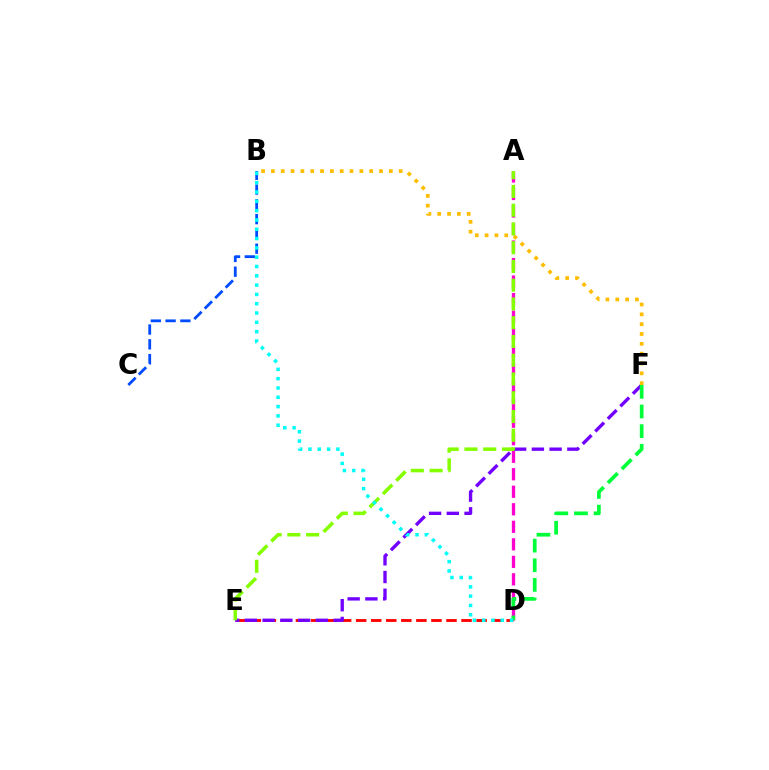{('A', 'D'): [{'color': '#ff00cf', 'line_style': 'dashed', 'thickness': 2.38}], ('D', 'E'): [{'color': '#ff0000', 'line_style': 'dashed', 'thickness': 2.04}], ('E', 'F'): [{'color': '#7200ff', 'line_style': 'dashed', 'thickness': 2.41}], ('B', 'C'): [{'color': '#004bff', 'line_style': 'dashed', 'thickness': 2.01}], ('B', 'F'): [{'color': '#ffbd00', 'line_style': 'dotted', 'thickness': 2.67}], ('D', 'F'): [{'color': '#00ff39', 'line_style': 'dashed', 'thickness': 2.67}], ('A', 'E'): [{'color': '#84ff00', 'line_style': 'dashed', 'thickness': 2.55}], ('B', 'D'): [{'color': '#00fff6', 'line_style': 'dotted', 'thickness': 2.53}]}